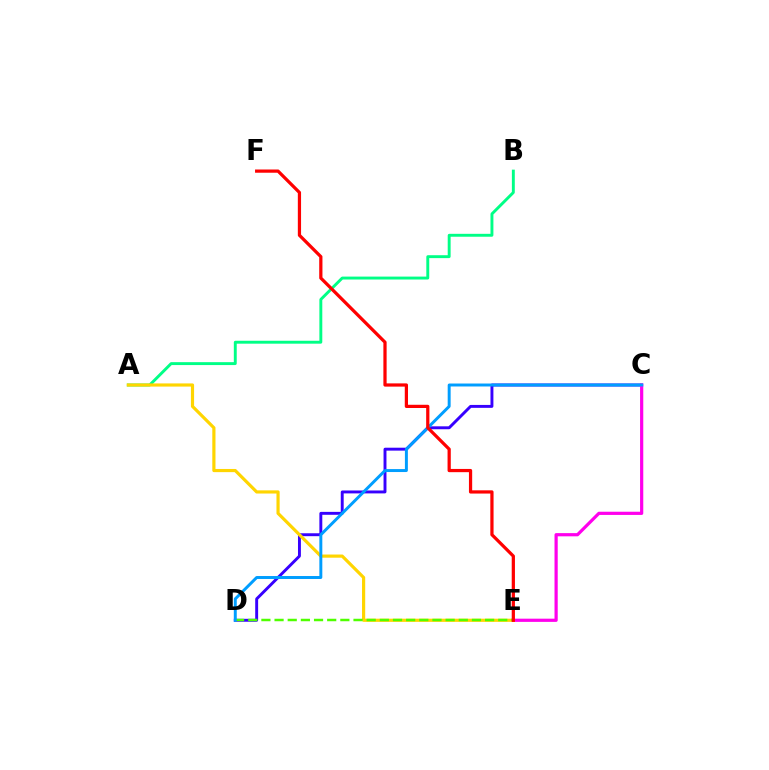{('A', 'B'): [{'color': '#00ff86', 'line_style': 'solid', 'thickness': 2.1}], ('C', 'D'): [{'color': '#3700ff', 'line_style': 'solid', 'thickness': 2.1}, {'color': '#009eff', 'line_style': 'solid', 'thickness': 2.13}], ('C', 'E'): [{'color': '#ff00ed', 'line_style': 'solid', 'thickness': 2.31}], ('A', 'E'): [{'color': '#ffd500', 'line_style': 'solid', 'thickness': 2.28}], ('D', 'E'): [{'color': '#4fff00', 'line_style': 'dashed', 'thickness': 1.79}], ('E', 'F'): [{'color': '#ff0000', 'line_style': 'solid', 'thickness': 2.33}]}